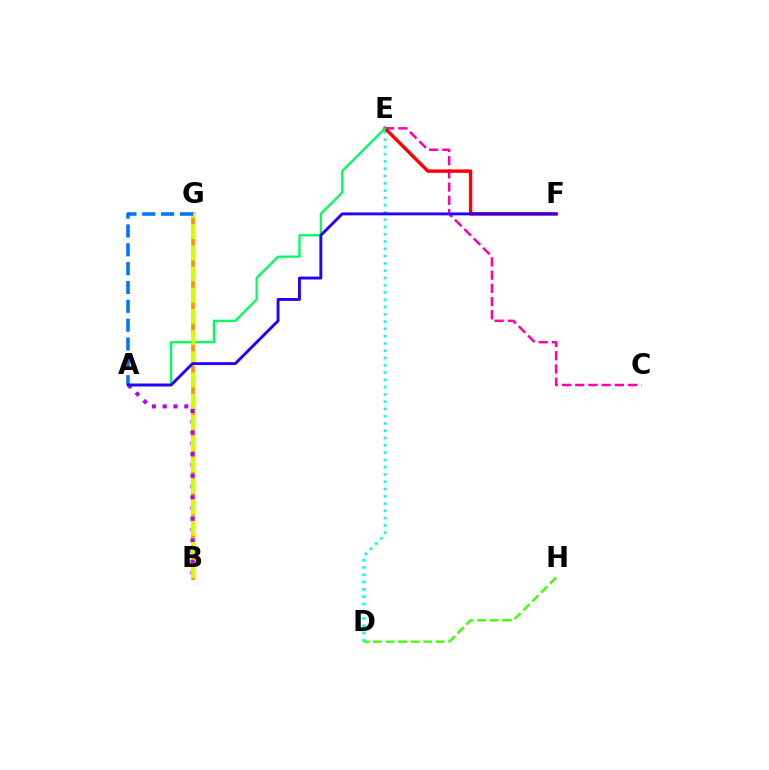{('B', 'G'): [{'color': '#ff9400', 'line_style': 'solid', 'thickness': 2.71}, {'color': '#d1ff00', 'line_style': 'dashed', 'thickness': 2.88}], ('D', 'H'): [{'color': '#3dff00', 'line_style': 'dashed', 'thickness': 1.71}], ('C', 'E'): [{'color': '#ff00ac', 'line_style': 'dashed', 'thickness': 1.8}], ('D', 'E'): [{'color': '#00fff6', 'line_style': 'dotted', 'thickness': 1.98}], ('A', 'B'): [{'color': '#b900ff', 'line_style': 'dotted', 'thickness': 2.93}], ('E', 'F'): [{'color': '#ff0000', 'line_style': 'solid', 'thickness': 2.44}], ('A', 'E'): [{'color': '#00ff5c', 'line_style': 'solid', 'thickness': 1.67}], ('A', 'G'): [{'color': '#0074ff', 'line_style': 'dashed', 'thickness': 2.56}], ('A', 'F'): [{'color': '#2500ff', 'line_style': 'solid', 'thickness': 2.08}]}